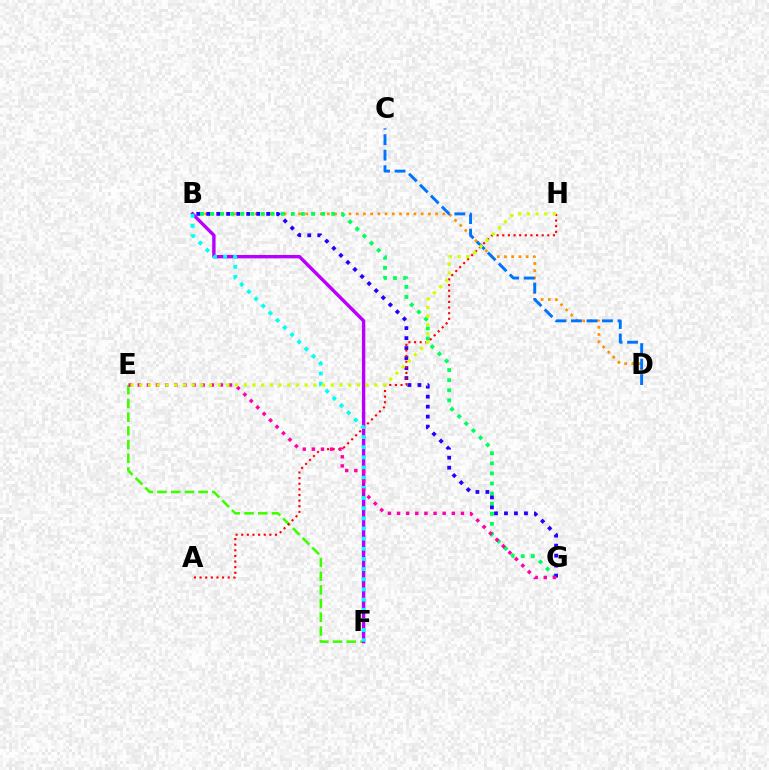{('B', 'D'): [{'color': '#ff9400', 'line_style': 'dotted', 'thickness': 1.96}], ('E', 'F'): [{'color': '#3dff00', 'line_style': 'dashed', 'thickness': 1.86}], ('B', 'G'): [{'color': '#00ff5c', 'line_style': 'dotted', 'thickness': 2.74}, {'color': '#2500ff', 'line_style': 'dotted', 'thickness': 2.71}], ('B', 'F'): [{'color': '#b900ff', 'line_style': 'solid', 'thickness': 2.44}, {'color': '#00fff6', 'line_style': 'dotted', 'thickness': 2.76}], ('A', 'H'): [{'color': '#ff0000', 'line_style': 'dotted', 'thickness': 1.53}], ('C', 'D'): [{'color': '#0074ff', 'line_style': 'dashed', 'thickness': 2.11}], ('E', 'G'): [{'color': '#ff00ac', 'line_style': 'dotted', 'thickness': 2.48}], ('E', 'H'): [{'color': '#d1ff00', 'line_style': 'dotted', 'thickness': 2.36}]}